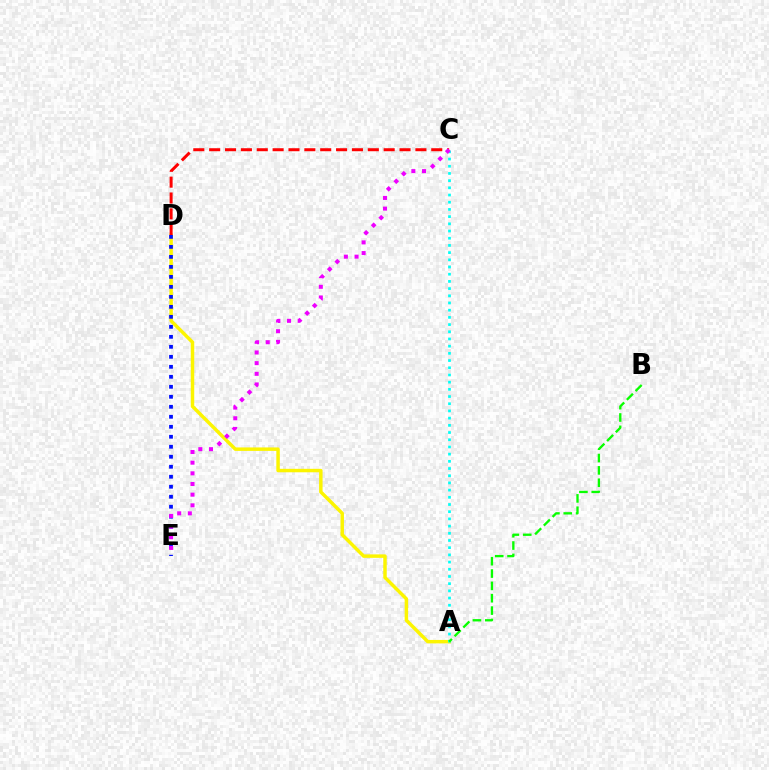{('A', 'D'): [{'color': '#fcf500', 'line_style': 'solid', 'thickness': 2.5}], ('A', 'C'): [{'color': '#00fff6', 'line_style': 'dotted', 'thickness': 1.96}], ('C', 'D'): [{'color': '#ff0000', 'line_style': 'dashed', 'thickness': 2.16}], ('A', 'B'): [{'color': '#08ff00', 'line_style': 'dashed', 'thickness': 1.68}], ('D', 'E'): [{'color': '#0010ff', 'line_style': 'dotted', 'thickness': 2.72}], ('C', 'E'): [{'color': '#ee00ff', 'line_style': 'dotted', 'thickness': 2.9}]}